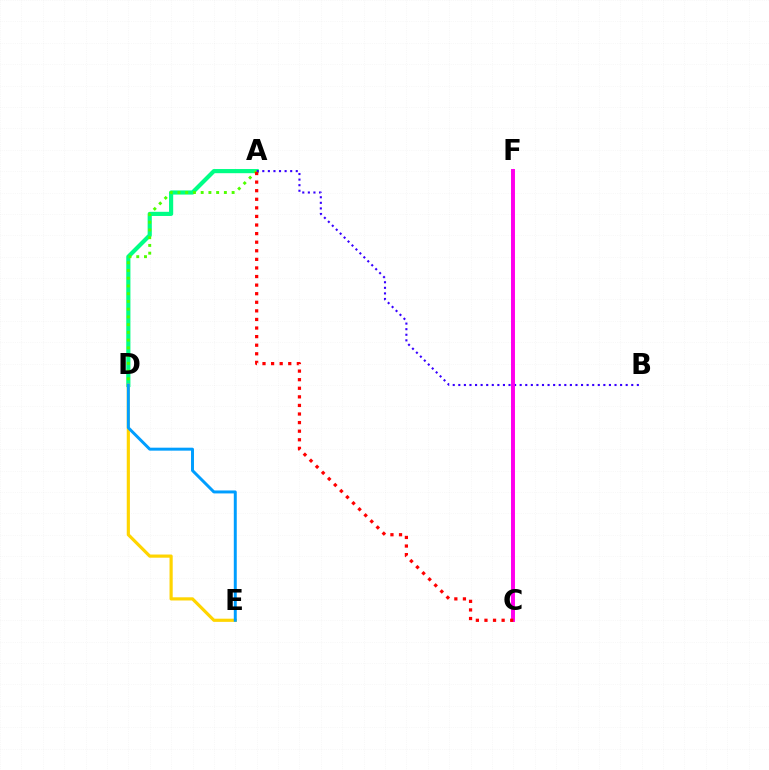{('A', 'D'): [{'color': '#00ff86', 'line_style': 'solid', 'thickness': 3.0}, {'color': '#4fff00', 'line_style': 'dotted', 'thickness': 2.1}], ('D', 'E'): [{'color': '#ffd500', 'line_style': 'solid', 'thickness': 2.29}, {'color': '#009eff', 'line_style': 'solid', 'thickness': 2.13}], ('A', 'B'): [{'color': '#3700ff', 'line_style': 'dotted', 'thickness': 1.52}], ('C', 'F'): [{'color': '#ff00ed', 'line_style': 'solid', 'thickness': 2.84}], ('A', 'C'): [{'color': '#ff0000', 'line_style': 'dotted', 'thickness': 2.33}]}